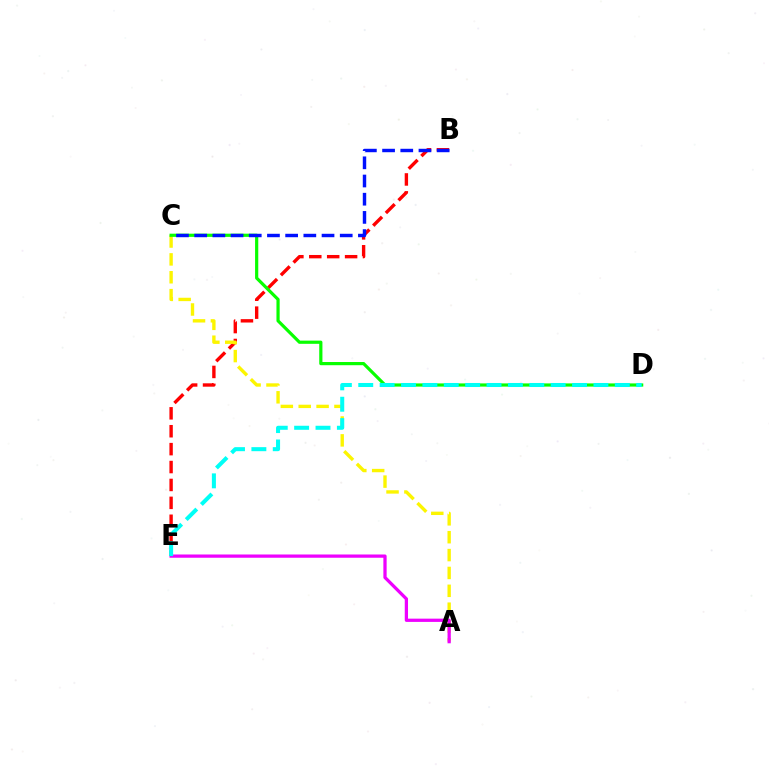{('B', 'E'): [{'color': '#ff0000', 'line_style': 'dashed', 'thickness': 2.43}], ('A', 'C'): [{'color': '#fcf500', 'line_style': 'dashed', 'thickness': 2.43}], ('C', 'D'): [{'color': '#08ff00', 'line_style': 'solid', 'thickness': 2.3}], ('A', 'E'): [{'color': '#ee00ff', 'line_style': 'solid', 'thickness': 2.34}], ('D', 'E'): [{'color': '#00fff6', 'line_style': 'dashed', 'thickness': 2.9}], ('B', 'C'): [{'color': '#0010ff', 'line_style': 'dashed', 'thickness': 2.47}]}